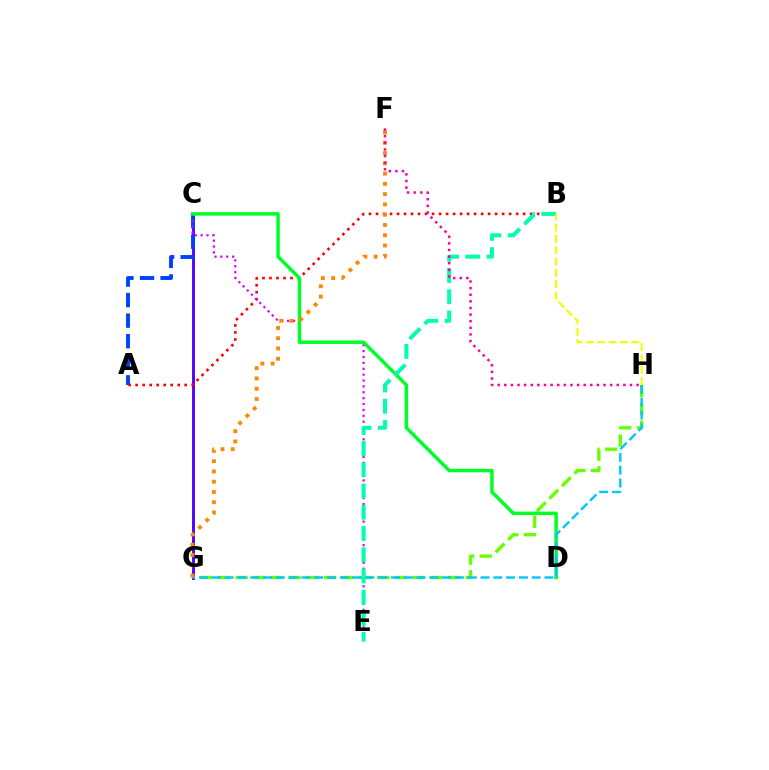{('G', 'H'): [{'color': '#66ff00', 'line_style': 'dashed', 'thickness': 2.41}, {'color': '#00c7ff', 'line_style': 'dashed', 'thickness': 1.74}], ('C', 'G'): [{'color': '#4f00ff', 'line_style': 'solid', 'thickness': 2.07}], ('A', 'C'): [{'color': '#003fff', 'line_style': 'dashed', 'thickness': 2.79}], ('A', 'B'): [{'color': '#ff0000', 'line_style': 'dotted', 'thickness': 1.9}], ('C', 'E'): [{'color': '#d600ff', 'line_style': 'dotted', 'thickness': 1.6}], ('C', 'D'): [{'color': '#00ff27', 'line_style': 'solid', 'thickness': 2.5}], ('B', 'E'): [{'color': '#00ffaf', 'line_style': 'dashed', 'thickness': 2.88}], ('F', 'G'): [{'color': '#ff8800', 'line_style': 'dotted', 'thickness': 2.79}], ('F', 'H'): [{'color': '#ff00a0', 'line_style': 'dotted', 'thickness': 1.8}], ('B', 'H'): [{'color': '#eeff00', 'line_style': 'dashed', 'thickness': 1.54}]}